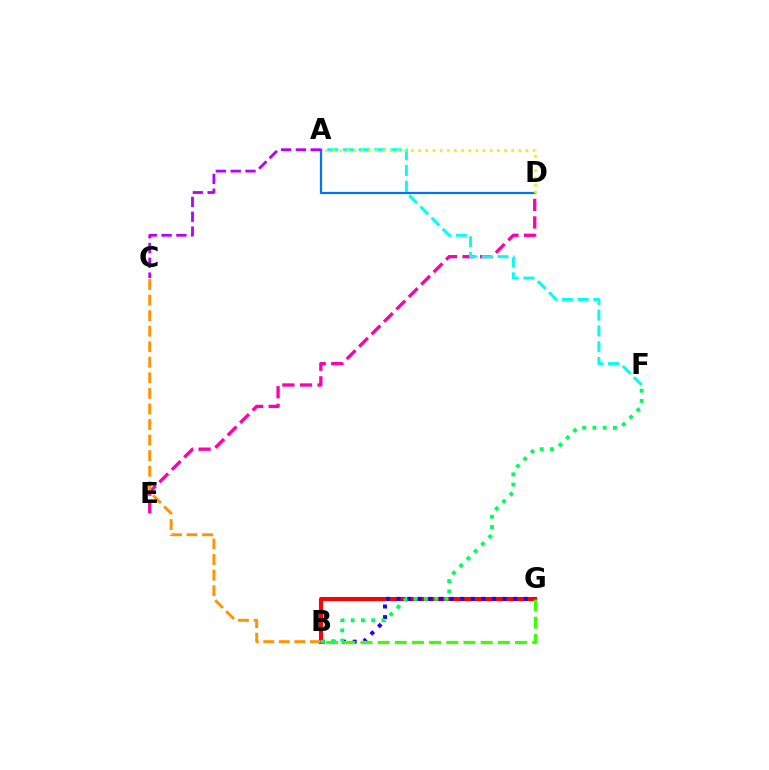{('D', 'E'): [{'color': '#ff00ac', 'line_style': 'dashed', 'thickness': 2.39}], ('B', 'G'): [{'color': '#ff0000', 'line_style': 'solid', 'thickness': 2.92}, {'color': '#2500ff', 'line_style': 'dotted', 'thickness': 2.88}, {'color': '#3dff00', 'line_style': 'dashed', 'thickness': 2.33}], ('B', 'C'): [{'color': '#ff9400', 'line_style': 'dashed', 'thickness': 2.11}], ('A', 'F'): [{'color': '#00fff6', 'line_style': 'dashed', 'thickness': 2.14}], ('B', 'F'): [{'color': '#00ff5c', 'line_style': 'dotted', 'thickness': 2.79}], ('A', 'D'): [{'color': '#0074ff', 'line_style': 'solid', 'thickness': 1.61}, {'color': '#d1ff00', 'line_style': 'dotted', 'thickness': 1.95}], ('A', 'C'): [{'color': '#b900ff', 'line_style': 'dashed', 'thickness': 2.01}]}